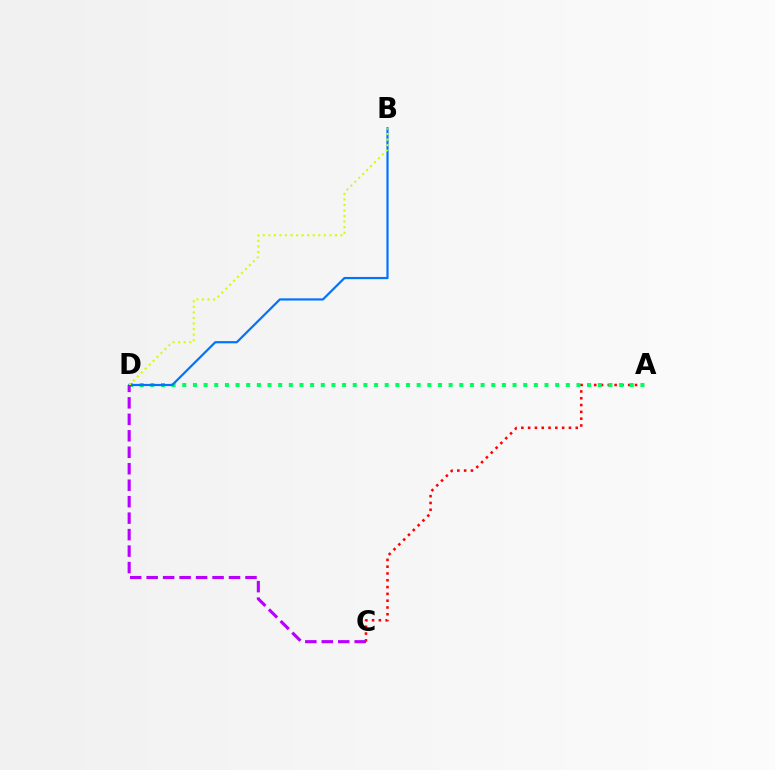{('A', 'C'): [{'color': '#ff0000', 'line_style': 'dotted', 'thickness': 1.85}], ('A', 'D'): [{'color': '#00ff5c', 'line_style': 'dotted', 'thickness': 2.89}], ('B', 'D'): [{'color': '#0074ff', 'line_style': 'solid', 'thickness': 1.59}, {'color': '#d1ff00', 'line_style': 'dotted', 'thickness': 1.51}], ('C', 'D'): [{'color': '#b900ff', 'line_style': 'dashed', 'thickness': 2.24}]}